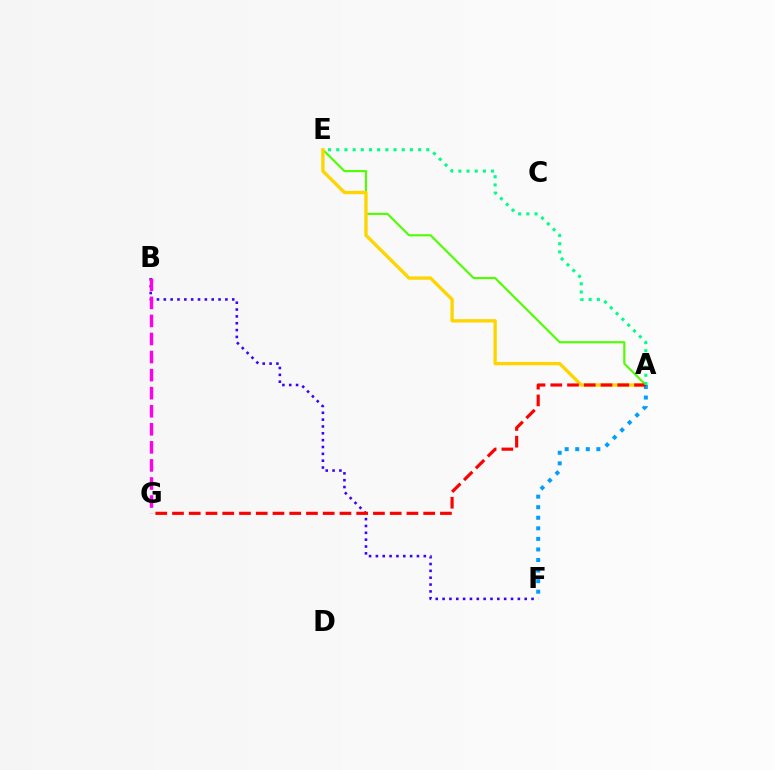{('B', 'F'): [{'color': '#3700ff', 'line_style': 'dotted', 'thickness': 1.86}], ('A', 'E'): [{'color': '#4fff00', 'line_style': 'solid', 'thickness': 1.54}, {'color': '#ffd500', 'line_style': 'solid', 'thickness': 2.4}, {'color': '#00ff86', 'line_style': 'dotted', 'thickness': 2.22}], ('A', 'F'): [{'color': '#009eff', 'line_style': 'dotted', 'thickness': 2.87}], ('A', 'G'): [{'color': '#ff0000', 'line_style': 'dashed', 'thickness': 2.27}], ('B', 'G'): [{'color': '#ff00ed', 'line_style': 'dashed', 'thickness': 2.45}]}